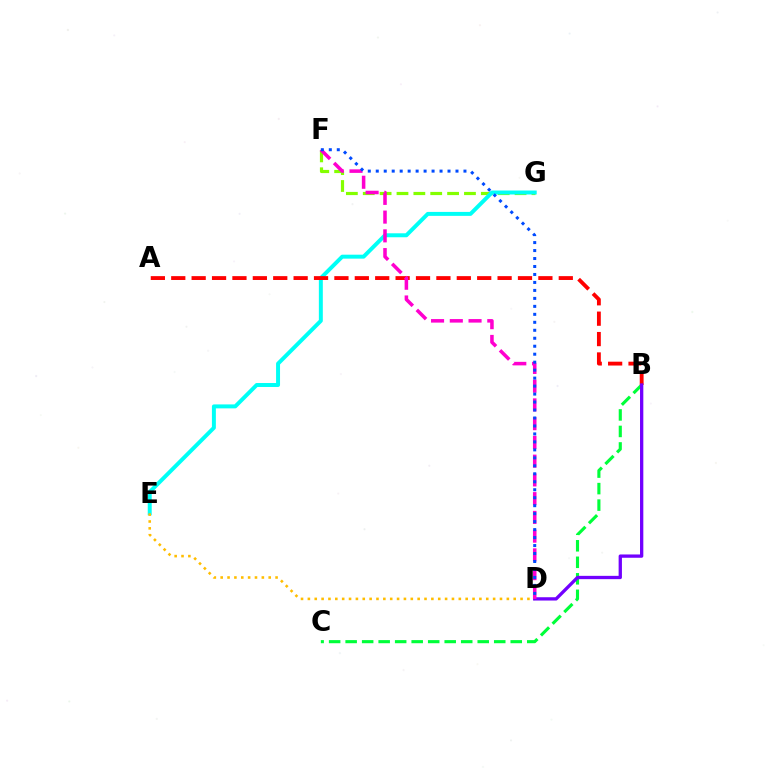{('F', 'G'): [{'color': '#84ff00', 'line_style': 'dashed', 'thickness': 2.29}], ('E', 'G'): [{'color': '#00fff6', 'line_style': 'solid', 'thickness': 2.85}], ('A', 'B'): [{'color': '#ff0000', 'line_style': 'dashed', 'thickness': 2.77}], ('B', 'C'): [{'color': '#00ff39', 'line_style': 'dashed', 'thickness': 2.24}], ('D', 'E'): [{'color': '#ffbd00', 'line_style': 'dotted', 'thickness': 1.86}], ('B', 'D'): [{'color': '#7200ff', 'line_style': 'solid', 'thickness': 2.38}], ('D', 'F'): [{'color': '#ff00cf', 'line_style': 'dashed', 'thickness': 2.55}, {'color': '#004bff', 'line_style': 'dotted', 'thickness': 2.17}]}